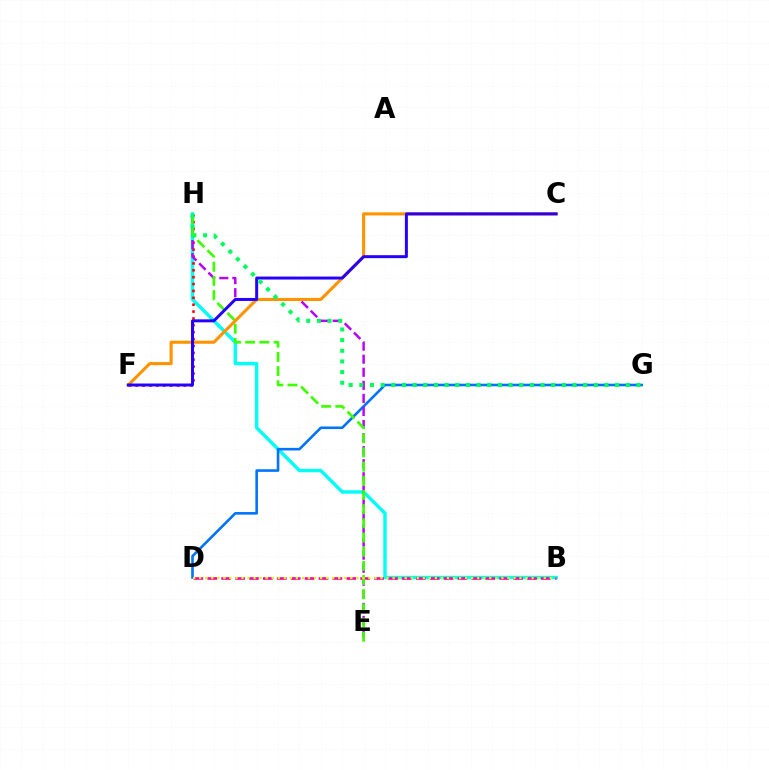{('B', 'H'): [{'color': '#00fff6', 'line_style': 'solid', 'thickness': 2.45}], ('B', 'D'): [{'color': '#ff00ac', 'line_style': 'dashed', 'thickness': 1.89}, {'color': '#d1ff00', 'line_style': 'dotted', 'thickness': 1.64}], ('F', 'H'): [{'color': '#ff0000', 'line_style': 'dotted', 'thickness': 1.87}], ('D', 'G'): [{'color': '#0074ff', 'line_style': 'solid', 'thickness': 1.87}], ('E', 'H'): [{'color': '#b900ff', 'line_style': 'dashed', 'thickness': 1.77}, {'color': '#3dff00', 'line_style': 'dashed', 'thickness': 1.93}], ('C', 'F'): [{'color': '#ff9400', 'line_style': 'solid', 'thickness': 2.23}, {'color': '#2500ff', 'line_style': 'solid', 'thickness': 2.14}], ('G', 'H'): [{'color': '#00ff5c', 'line_style': 'dotted', 'thickness': 2.9}]}